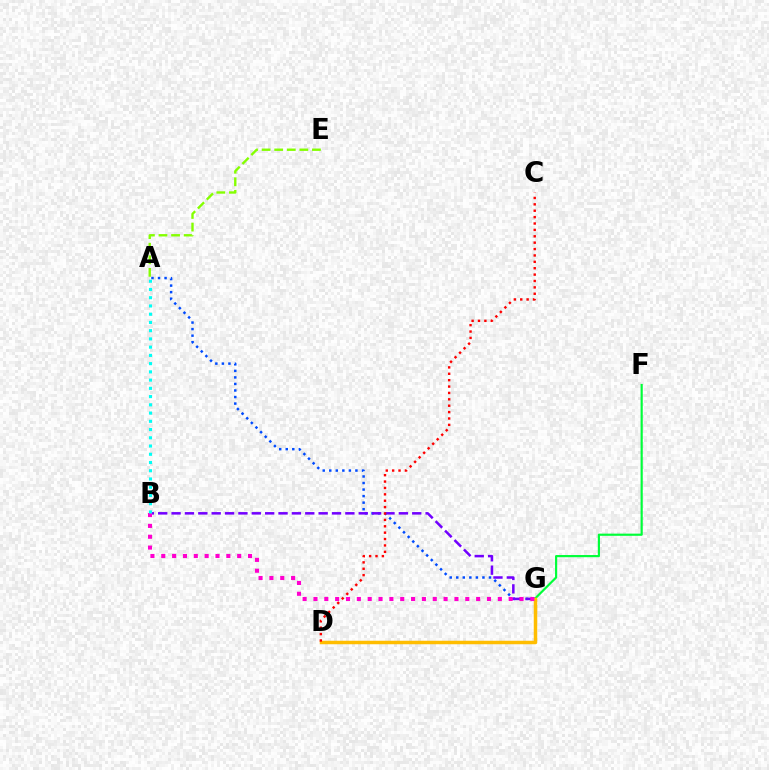{('F', 'G'): [{'color': '#00ff39', 'line_style': 'solid', 'thickness': 1.57}], ('A', 'G'): [{'color': '#004bff', 'line_style': 'dotted', 'thickness': 1.78}], ('B', 'G'): [{'color': '#7200ff', 'line_style': 'dashed', 'thickness': 1.82}, {'color': '#ff00cf', 'line_style': 'dotted', 'thickness': 2.95}], ('A', 'E'): [{'color': '#84ff00', 'line_style': 'dashed', 'thickness': 1.71}], ('D', 'G'): [{'color': '#ffbd00', 'line_style': 'solid', 'thickness': 2.51}], ('C', 'D'): [{'color': '#ff0000', 'line_style': 'dotted', 'thickness': 1.74}], ('A', 'B'): [{'color': '#00fff6', 'line_style': 'dotted', 'thickness': 2.24}]}